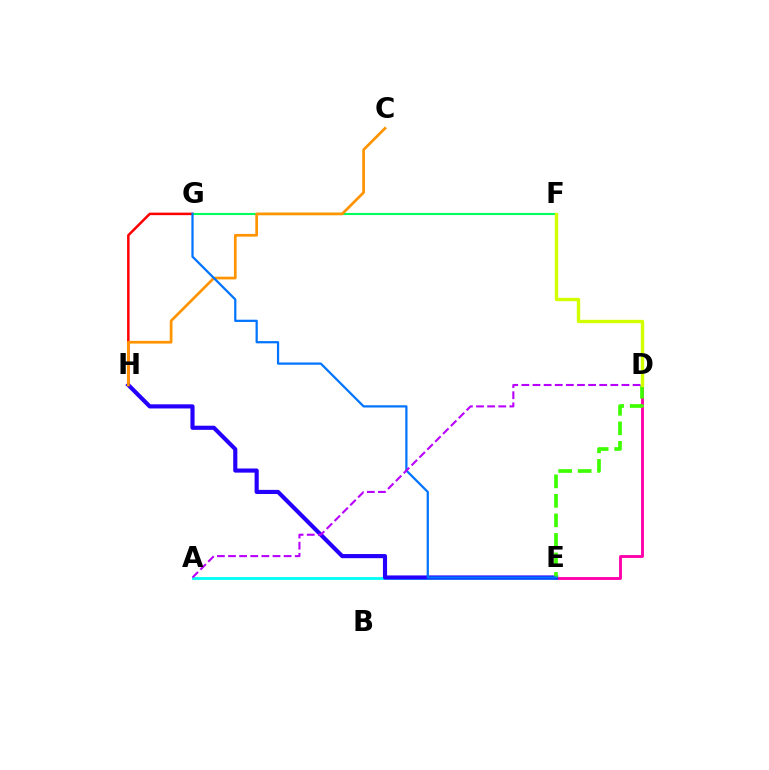{('G', 'H'): [{'color': '#ff0000', 'line_style': 'solid', 'thickness': 1.81}], ('D', 'E'): [{'color': '#ff00ac', 'line_style': 'solid', 'thickness': 2.06}, {'color': '#3dff00', 'line_style': 'dashed', 'thickness': 2.65}], ('A', 'E'): [{'color': '#00fff6', 'line_style': 'solid', 'thickness': 2.02}], ('E', 'H'): [{'color': '#2500ff', 'line_style': 'solid', 'thickness': 2.98}], ('F', 'G'): [{'color': '#00ff5c', 'line_style': 'solid', 'thickness': 1.51}], ('C', 'H'): [{'color': '#ff9400', 'line_style': 'solid', 'thickness': 1.96}], ('E', 'G'): [{'color': '#0074ff', 'line_style': 'solid', 'thickness': 1.61}], ('A', 'D'): [{'color': '#b900ff', 'line_style': 'dashed', 'thickness': 1.51}], ('D', 'F'): [{'color': '#d1ff00', 'line_style': 'solid', 'thickness': 2.42}]}